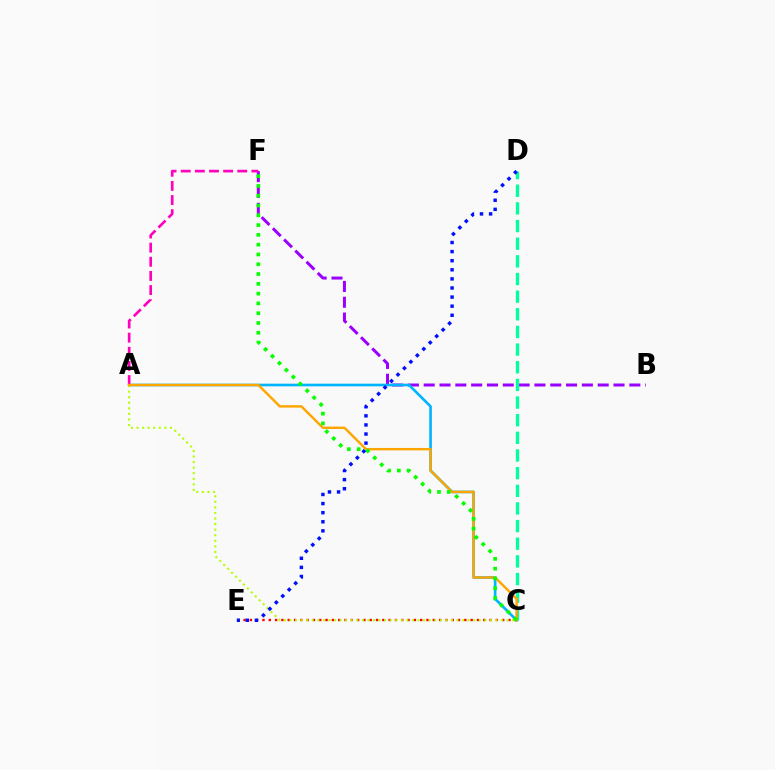{('B', 'F'): [{'color': '#9b00ff', 'line_style': 'dashed', 'thickness': 2.15}], ('C', 'E'): [{'color': '#ff0000', 'line_style': 'dotted', 'thickness': 1.71}], ('C', 'D'): [{'color': '#00ff9d', 'line_style': 'dashed', 'thickness': 2.4}], ('A', 'C'): [{'color': '#00b5ff', 'line_style': 'solid', 'thickness': 1.9}, {'color': '#b3ff00', 'line_style': 'dotted', 'thickness': 1.51}, {'color': '#ffa500', 'line_style': 'solid', 'thickness': 1.74}], ('A', 'F'): [{'color': '#ff00bd', 'line_style': 'dashed', 'thickness': 1.92}], ('C', 'F'): [{'color': '#08ff00', 'line_style': 'dotted', 'thickness': 2.66}], ('D', 'E'): [{'color': '#0010ff', 'line_style': 'dotted', 'thickness': 2.47}]}